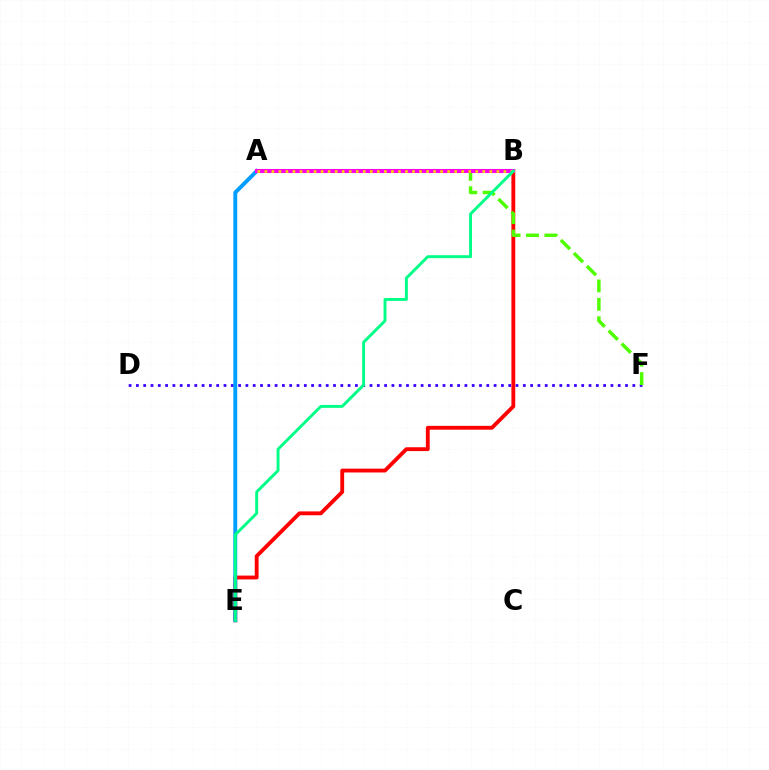{('D', 'F'): [{'color': '#3700ff', 'line_style': 'dotted', 'thickness': 1.98}], ('B', 'E'): [{'color': '#ff0000', 'line_style': 'solid', 'thickness': 2.76}, {'color': '#00ff86', 'line_style': 'solid', 'thickness': 2.1}], ('A', 'E'): [{'color': '#009eff', 'line_style': 'solid', 'thickness': 2.82}], ('A', 'F'): [{'color': '#4fff00', 'line_style': 'dashed', 'thickness': 2.5}], ('A', 'B'): [{'color': '#ff00ed', 'line_style': 'solid', 'thickness': 2.9}, {'color': '#ffd500', 'line_style': 'dotted', 'thickness': 1.91}]}